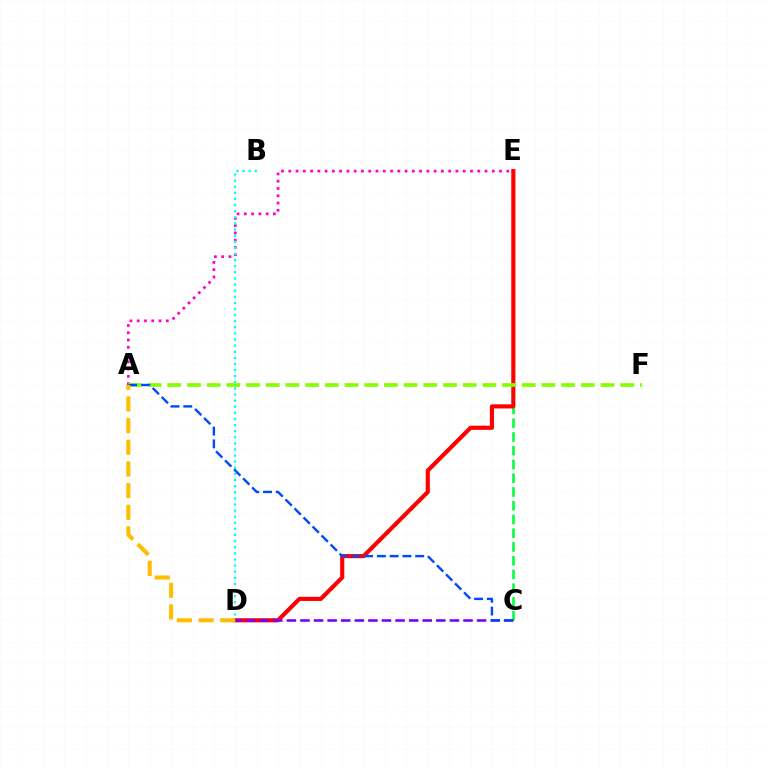{('C', 'E'): [{'color': '#00ff39', 'line_style': 'dashed', 'thickness': 1.87}], ('A', 'E'): [{'color': '#ff00cf', 'line_style': 'dotted', 'thickness': 1.97}], ('B', 'D'): [{'color': '#00fff6', 'line_style': 'dotted', 'thickness': 1.66}], ('D', 'E'): [{'color': '#ff0000', 'line_style': 'solid', 'thickness': 2.98}], ('A', 'F'): [{'color': '#84ff00', 'line_style': 'dashed', 'thickness': 2.68}], ('C', 'D'): [{'color': '#7200ff', 'line_style': 'dashed', 'thickness': 1.85}], ('A', 'C'): [{'color': '#004bff', 'line_style': 'dashed', 'thickness': 1.73}], ('A', 'D'): [{'color': '#ffbd00', 'line_style': 'dashed', 'thickness': 2.94}]}